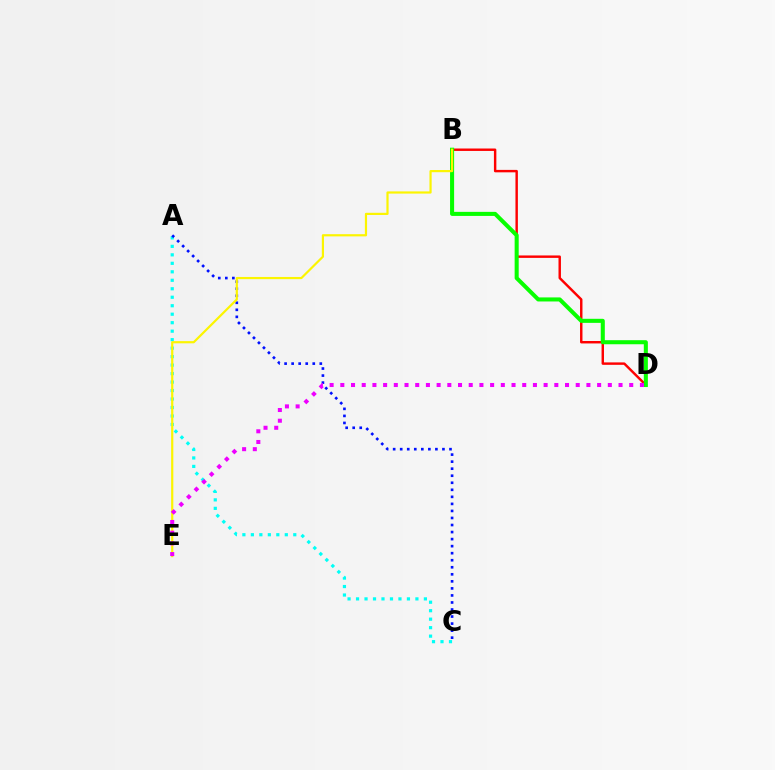{('B', 'D'): [{'color': '#ff0000', 'line_style': 'solid', 'thickness': 1.75}, {'color': '#08ff00', 'line_style': 'solid', 'thickness': 2.92}], ('A', 'C'): [{'color': '#00fff6', 'line_style': 'dotted', 'thickness': 2.3}, {'color': '#0010ff', 'line_style': 'dotted', 'thickness': 1.91}], ('B', 'E'): [{'color': '#fcf500', 'line_style': 'solid', 'thickness': 1.58}], ('D', 'E'): [{'color': '#ee00ff', 'line_style': 'dotted', 'thickness': 2.91}]}